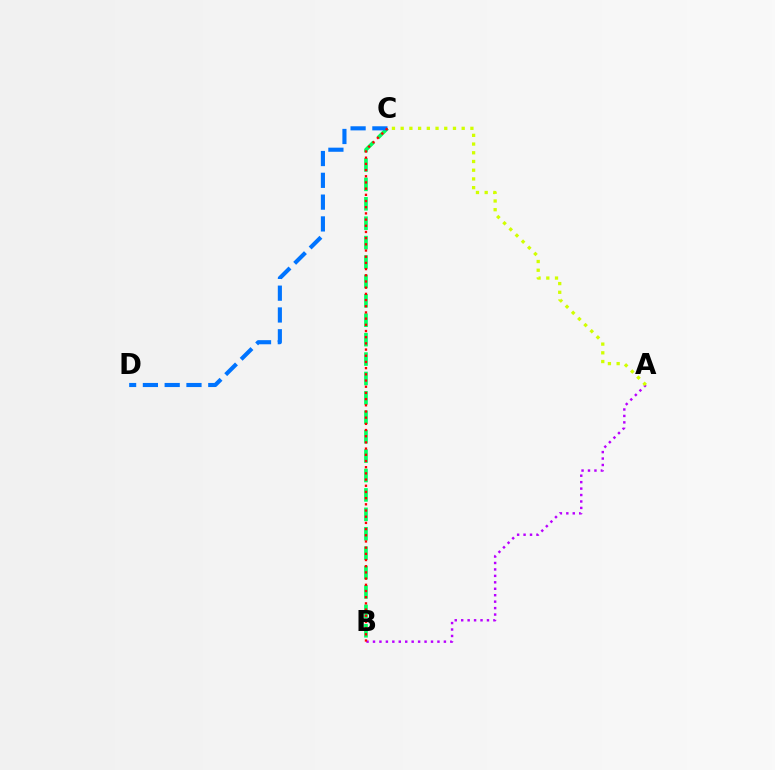{('A', 'B'): [{'color': '#b900ff', 'line_style': 'dotted', 'thickness': 1.75}], ('A', 'C'): [{'color': '#d1ff00', 'line_style': 'dotted', 'thickness': 2.37}], ('B', 'C'): [{'color': '#00ff5c', 'line_style': 'dashed', 'thickness': 2.64}, {'color': '#ff0000', 'line_style': 'dotted', 'thickness': 1.68}], ('C', 'D'): [{'color': '#0074ff', 'line_style': 'dashed', 'thickness': 2.96}]}